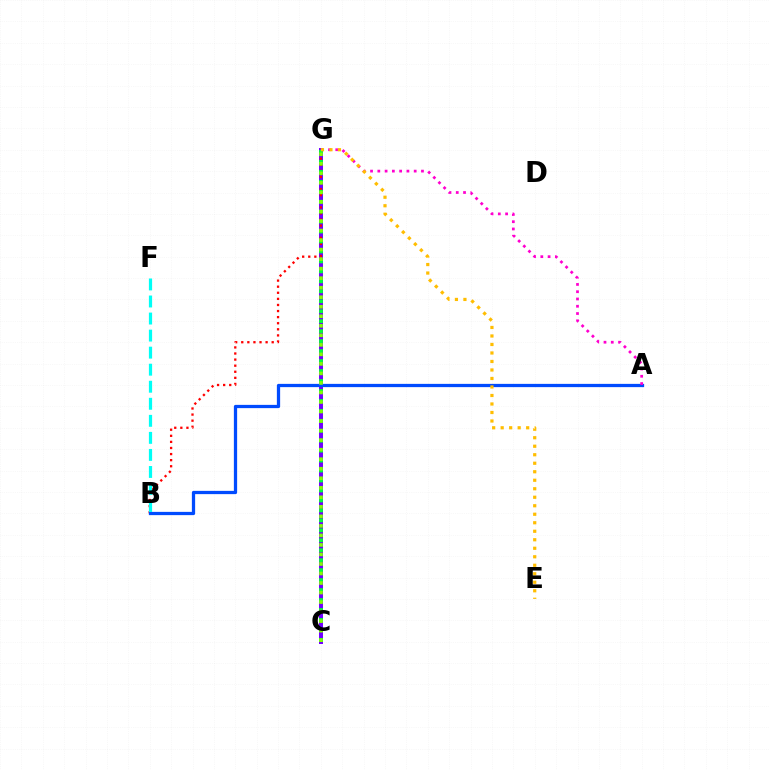{('C', 'G'): [{'color': '#7200ff', 'line_style': 'solid', 'thickness': 2.88}, {'color': '#00ff39', 'line_style': 'dotted', 'thickness': 2.71}, {'color': '#84ff00', 'line_style': 'dotted', 'thickness': 2.59}], ('B', 'G'): [{'color': '#ff0000', 'line_style': 'dotted', 'thickness': 1.65}], ('A', 'B'): [{'color': '#004bff', 'line_style': 'solid', 'thickness': 2.34}], ('B', 'F'): [{'color': '#00fff6', 'line_style': 'dashed', 'thickness': 2.32}], ('A', 'G'): [{'color': '#ff00cf', 'line_style': 'dotted', 'thickness': 1.98}], ('E', 'G'): [{'color': '#ffbd00', 'line_style': 'dotted', 'thickness': 2.31}]}